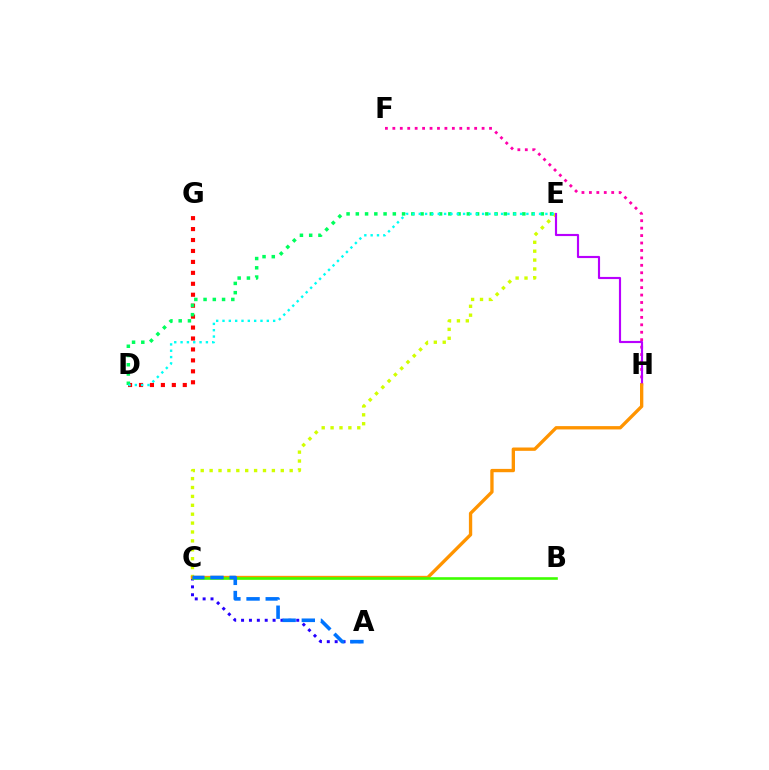{('A', 'C'): [{'color': '#2500ff', 'line_style': 'dotted', 'thickness': 2.14}, {'color': '#0074ff', 'line_style': 'dashed', 'thickness': 2.6}], ('F', 'H'): [{'color': '#ff00ac', 'line_style': 'dotted', 'thickness': 2.02}], ('D', 'G'): [{'color': '#ff0000', 'line_style': 'dotted', 'thickness': 2.97}], ('C', 'E'): [{'color': '#d1ff00', 'line_style': 'dotted', 'thickness': 2.42}], ('E', 'H'): [{'color': '#b900ff', 'line_style': 'solid', 'thickness': 1.54}], ('C', 'H'): [{'color': '#ff9400', 'line_style': 'solid', 'thickness': 2.4}], ('B', 'C'): [{'color': '#3dff00', 'line_style': 'solid', 'thickness': 1.88}], ('D', 'E'): [{'color': '#00ff5c', 'line_style': 'dotted', 'thickness': 2.51}, {'color': '#00fff6', 'line_style': 'dotted', 'thickness': 1.72}]}